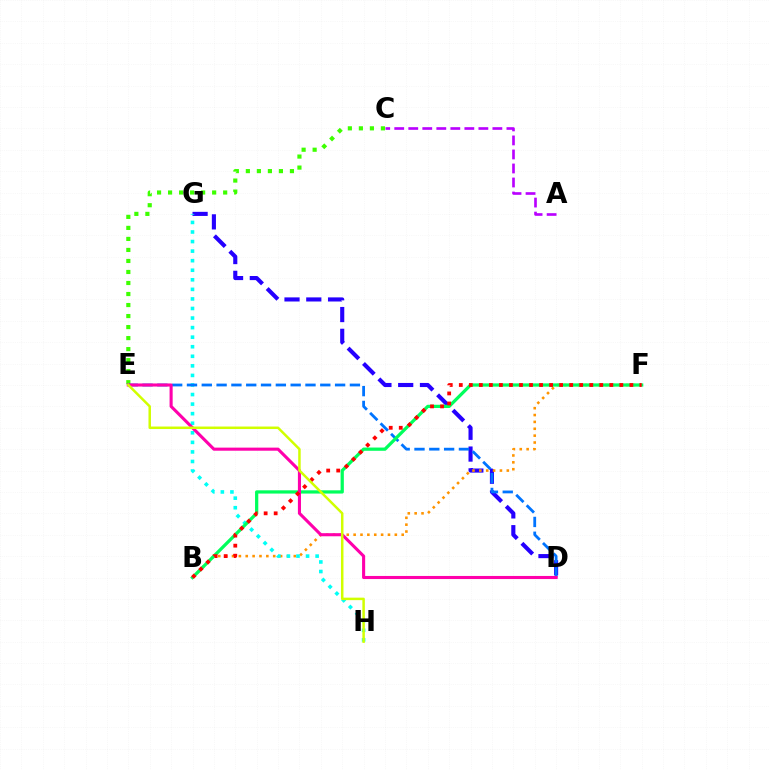{('D', 'G'): [{'color': '#2500ff', 'line_style': 'dashed', 'thickness': 2.96}], ('A', 'C'): [{'color': '#b900ff', 'line_style': 'dashed', 'thickness': 1.9}], ('B', 'F'): [{'color': '#ff9400', 'line_style': 'dotted', 'thickness': 1.87}, {'color': '#00ff5c', 'line_style': 'solid', 'thickness': 2.34}, {'color': '#ff0000', 'line_style': 'dotted', 'thickness': 2.73}], ('C', 'E'): [{'color': '#3dff00', 'line_style': 'dotted', 'thickness': 2.99}], ('G', 'H'): [{'color': '#00fff6', 'line_style': 'dotted', 'thickness': 2.6}], ('D', 'E'): [{'color': '#0074ff', 'line_style': 'dashed', 'thickness': 2.01}, {'color': '#ff00ac', 'line_style': 'solid', 'thickness': 2.23}], ('E', 'H'): [{'color': '#d1ff00', 'line_style': 'solid', 'thickness': 1.79}]}